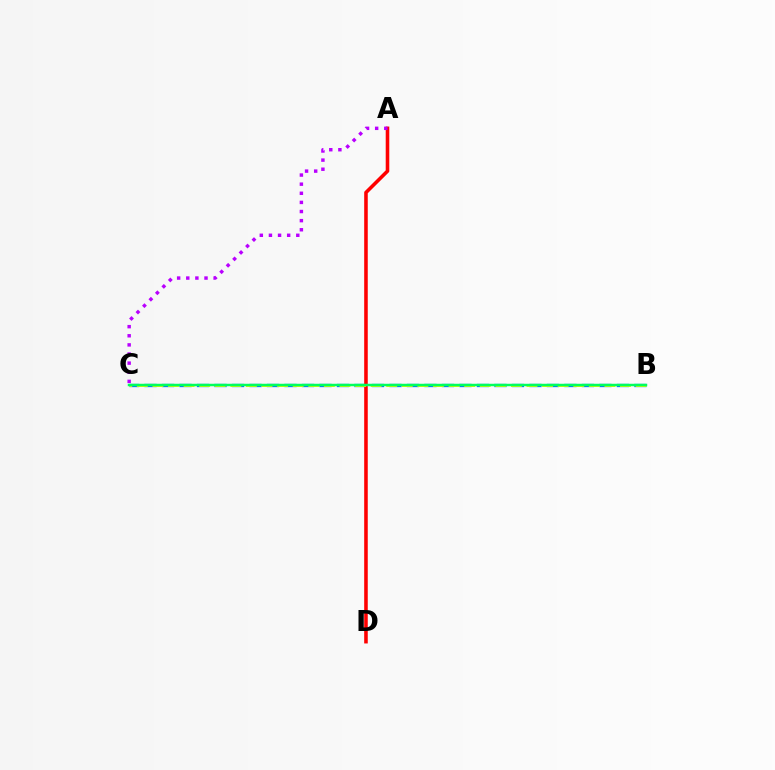{('B', 'C'): [{'color': '#0074ff', 'line_style': 'dashed', 'thickness': 2.38}, {'color': '#d1ff00', 'line_style': 'dashed', 'thickness': 2.12}, {'color': '#00ff5c', 'line_style': 'solid', 'thickness': 1.78}], ('A', 'D'): [{'color': '#ff0000', 'line_style': 'solid', 'thickness': 2.57}], ('A', 'C'): [{'color': '#b900ff', 'line_style': 'dotted', 'thickness': 2.48}]}